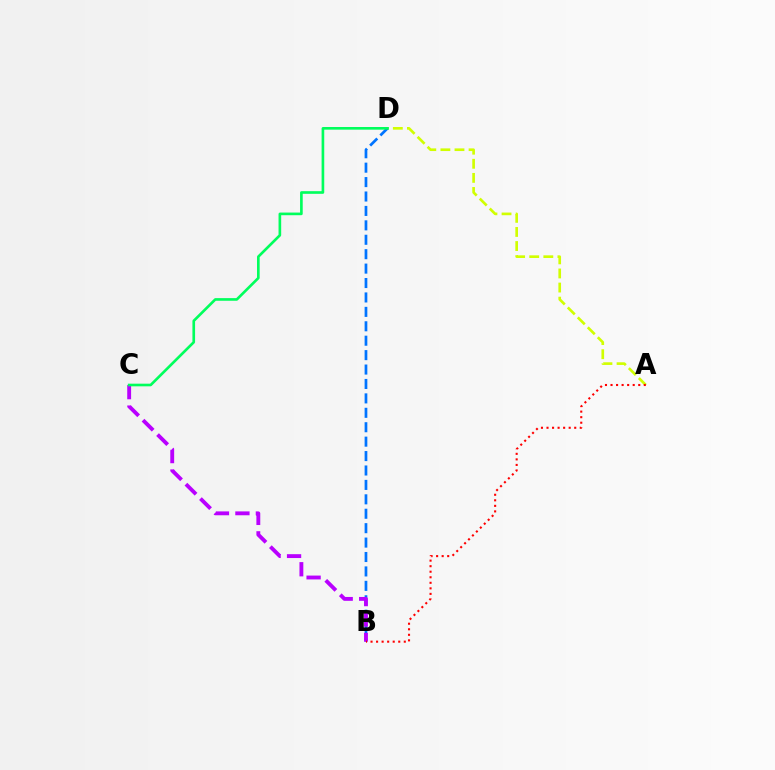{('A', 'D'): [{'color': '#d1ff00', 'line_style': 'dashed', 'thickness': 1.91}], ('B', 'D'): [{'color': '#0074ff', 'line_style': 'dashed', 'thickness': 1.96}], ('B', 'C'): [{'color': '#b900ff', 'line_style': 'dashed', 'thickness': 2.78}], ('A', 'B'): [{'color': '#ff0000', 'line_style': 'dotted', 'thickness': 1.51}], ('C', 'D'): [{'color': '#00ff5c', 'line_style': 'solid', 'thickness': 1.91}]}